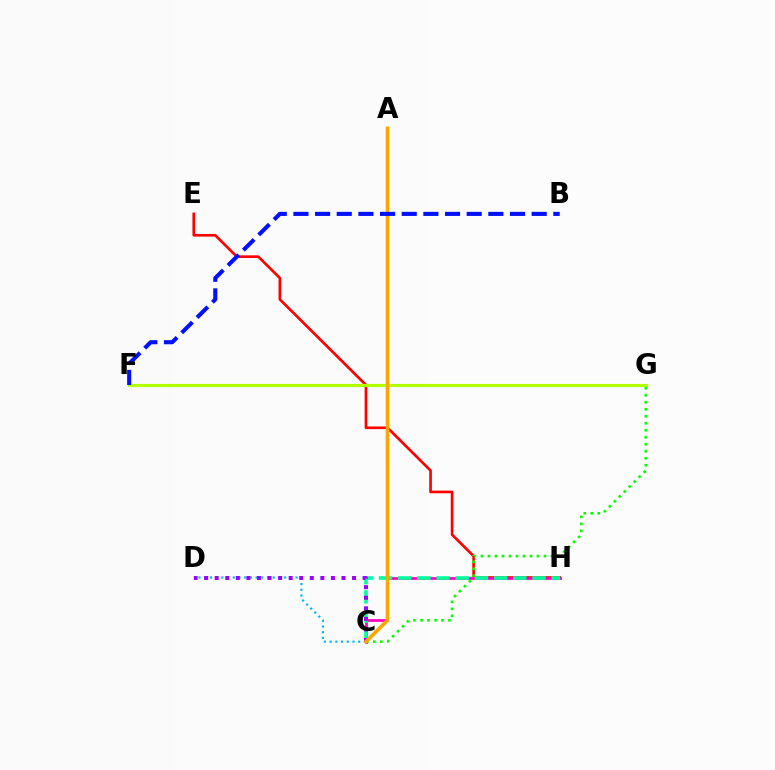{('E', 'H'): [{'color': '#ff0000', 'line_style': 'solid', 'thickness': 1.91}], ('C', 'H'): [{'color': '#ff00bd', 'line_style': 'solid', 'thickness': 1.99}, {'color': '#00ff9d', 'line_style': 'dashed', 'thickness': 2.61}], ('F', 'G'): [{'color': '#b3ff00', 'line_style': 'solid', 'thickness': 2.27}], ('C', 'D'): [{'color': '#00b5ff', 'line_style': 'dotted', 'thickness': 1.55}, {'color': '#9b00ff', 'line_style': 'dotted', 'thickness': 2.87}], ('C', 'G'): [{'color': '#08ff00', 'line_style': 'dotted', 'thickness': 1.9}], ('A', 'C'): [{'color': '#ffa500', 'line_style': 'solid', 'thickness': 2.58}], ('B', 'F'): [{'color': '#0010ff', 'line_style': 'dashed', 'thickness': 2.94}]}